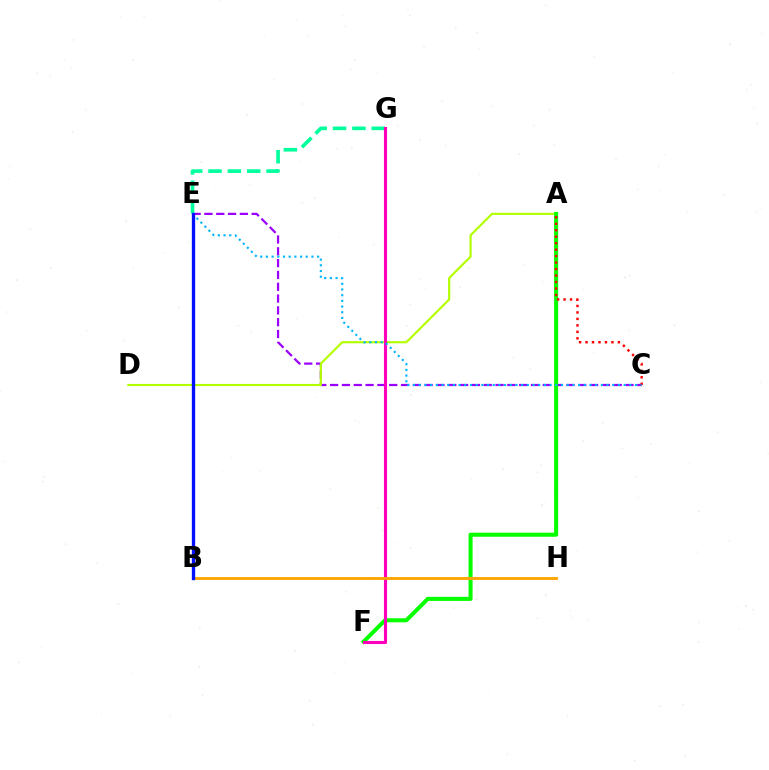{('C', 'E'): [{'color': '#9b00ff', 'line_style': 'dashed', 'thickness': 1.61}, {'color': '#00b5ff', 'line_style': 'dotted', 'thickness': 1.55}], ('A', 'D'): [{'color': '#b3ff00', 'line_style': 'solid', 'thickness': 1.56}], ('A', 'F'): [{'color': '#08ff00', 'line_style': 'solid', 'thickness': 2.93}], ('E', 'G'): [{'color': '#00ff9d', 'line_style': 'dashed', 'thickness': 2.63}], ('A', 'C'): [{'color': '#ff0000', 'line_style': 'dotted', 'thickness': 1.76}], ('F', 'G'): [{'color': '#ff00bd', 'line_style': 'solid', 'thickness': 2.22}], ('B', 'H'): [{'color': '#ffa500', 'line_style': 'solid', 'thickness': 2.08}], ('B', 'E'): [{'color': '#0010ff', 'line_style': 'solid', 'thickness': 2.4}]}